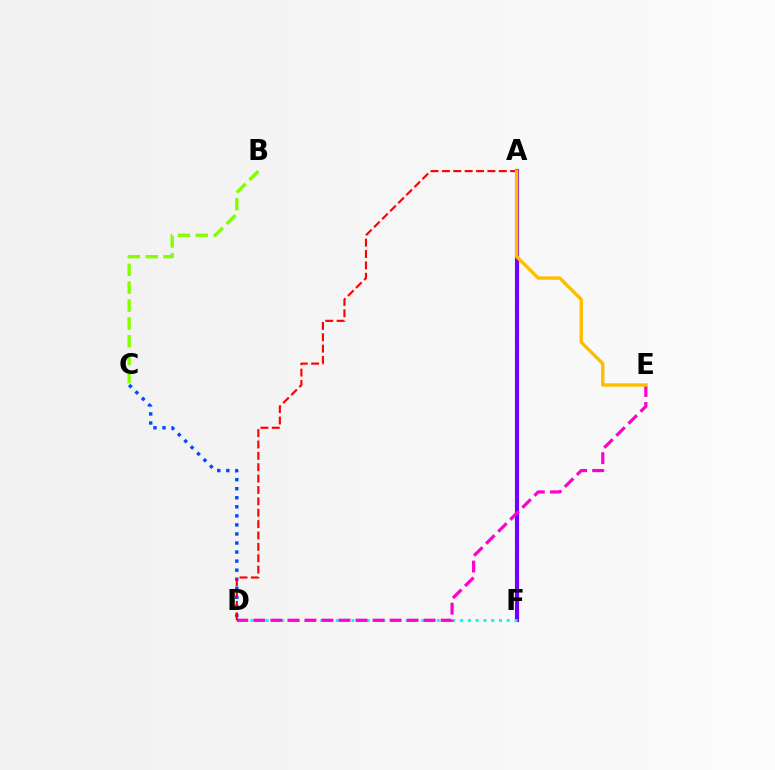{('A', 'F'): [{'color': '#00ff39', 'line_style': 'dashed', 'thickness': 2.26}, {'color': '#7200ff', 'line_style': 'solid', 'thickness': 2.97}], ('C', 'D'): [{'color': '#004bff', 'line_style': 'dotted', 'thickness': 2.46}], ('D', 'F'): [{'color': '#00fff6', 'line_style': 'dotted', 'thickness': 2.11}], ('D', 'E'): [{'color': '#ff00cf', 'line_style': 'dashed', 'thickness': 2.31}], ('A', 'D'): [{'color': '#ff0000', 'line_style': 'dashed', 'thickness': 1.55}], ('A', 'E'): [{'color': '#ffbd00', 'line_style': 'solid', 'thickness': 2.43}], ('B', 'C'): [{'color': '#84ff00', 'line_style': 'dashed', 'thickness': 2.43}]}